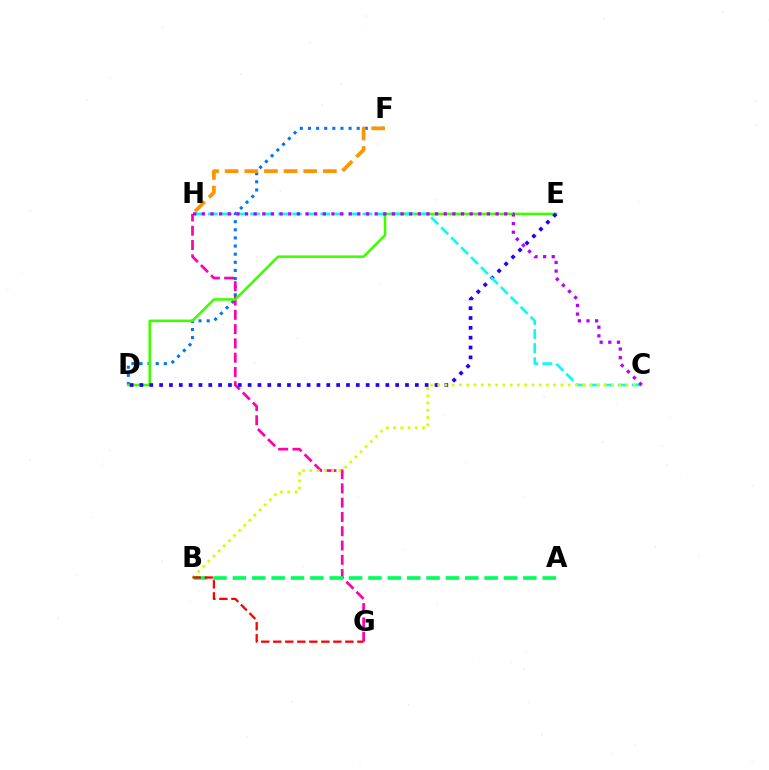{('D', 'F'): [{'color': '#0074ff', 'line_style': 'dotted', 'thickness': 2.21}], ('F', 'H'): [{'color': '#ff9400', 'line_style': 'dashed', 'thickness': 2.67}], ('G', 'H'): [{'color': '#ff00ac', 'line_style': 'dashed', 'thickness': 1.94}], ('D', 'E'): [{'color': '#3dff00', 'line_style': 'solid', 'thickness': 1.84}, {'color': '#2500ff', 'line_style': 'dotted', 'thickness': 2.67}], ('C', 'H'): [{'color': '#00fff6', 'line_style': 'dashed', 'thickness': 1.91}, {'color': '#b900ff', 'line_style': 'dotted', 'thickness': 2.35}], ('B', 'C'): [{'color': '#d1ff00', 'line_style': 'dotted', 'thickness': 1.97}], ('A', 'B'): [{'color': '#00ff5c', 'line_style': 'dashed', 'thickness': 2.63}], ('B', 'G'): [{'color': '#ff0000', 'line_style': 'dashed', 'thickness': 1.63}]}